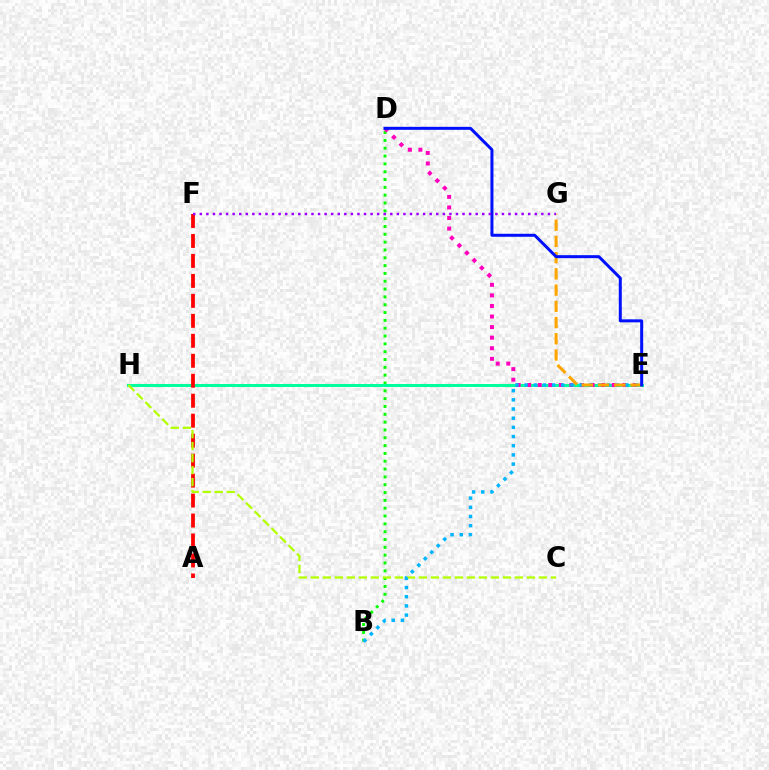{('B', 'D'): [{'color': '#08ff00', 'line_style': 'dotted', 'thickness': 2.13}], ('E', 'H'): [{'color': '#00ff9d', 'line_style': 'solid', 'thickness': 2.14}], ('A', 'F'): [{'color': '#ff0000', 'line_style': 'dashed', 'thickness': 2.71}], ('C', 'H'): [{'color': '#b3ff00', 'line_style': 'dashed', 'thickness': 1.63}], ('D', 'E'): [{'color': '#ff00bd', 'line_style': 'dotted', 'thickness': 2.87}, {'color': '#0010ff', 'line_style': 'solid', 'thickness': 2.16}], ('B', 'E'): [{'color': '#00b5ff', 'line_style': 'dotted', 'thickness': 2.49}], ('E', 'G'): [{'color': '#ffa500', 'line_style': 'dashed', 'thickness': 2.2}], ('F', 'G'): [{'color': '#9b00ff', 'line_style': 'dotted', 'thickness': 1.78}]}